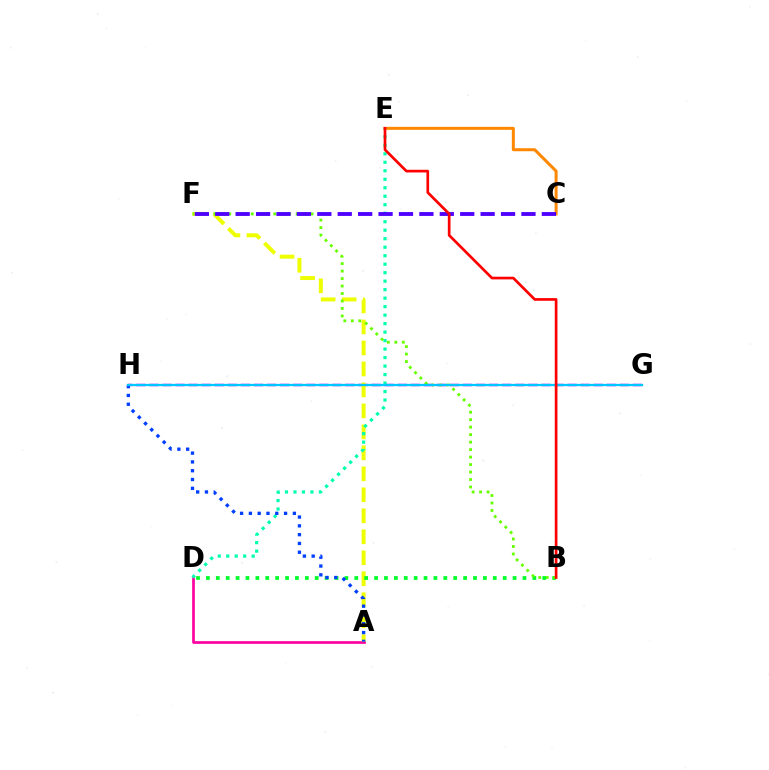{('G', 'H'): [{'color': '#d600ff', 'line_style': 'dashed', 'thickness': 1.78}, {'color': '#00c7ff', 'line_style': 'solid', 'thickness': 1.63}], ('A', 'D'): [{'color': '#ff00a0', 'line_style': 'solid', 'thickness': 1.94}], ('A', 'F'): [{'color': '#eeff00', 'line_style': 'dashed', 'thickness': 2.85}], ('D', 'E'): [{'color': '#00ffaf', 'line_style': 'dotted', 'thickness': 2.31}], ('B', 'D'): [{'color': '#00ff27', 'line_style': 'dotted', 'thickness': 2.69}], ('B', 'F'): [{'color': '#66ff00', 'line_style': 'dotted', 'thickness': 2.03}], ('A', 'H'): [{'color': '#003fff', 'line_style': 'dotted', 'thickness': 2.39}], ('C', 'E'): [{'color': '#ff8800', 'line_style': 'solid', 'thickness': 2.17}], ('C', 'F'): [{'color': '#4f00ff', 'line_style': 'dashed', 'thickness': 2.77}], ('B', 'E'): [{'color': '#ff0000', 'line_style': 'solid', 'thickness': 1.94}]}